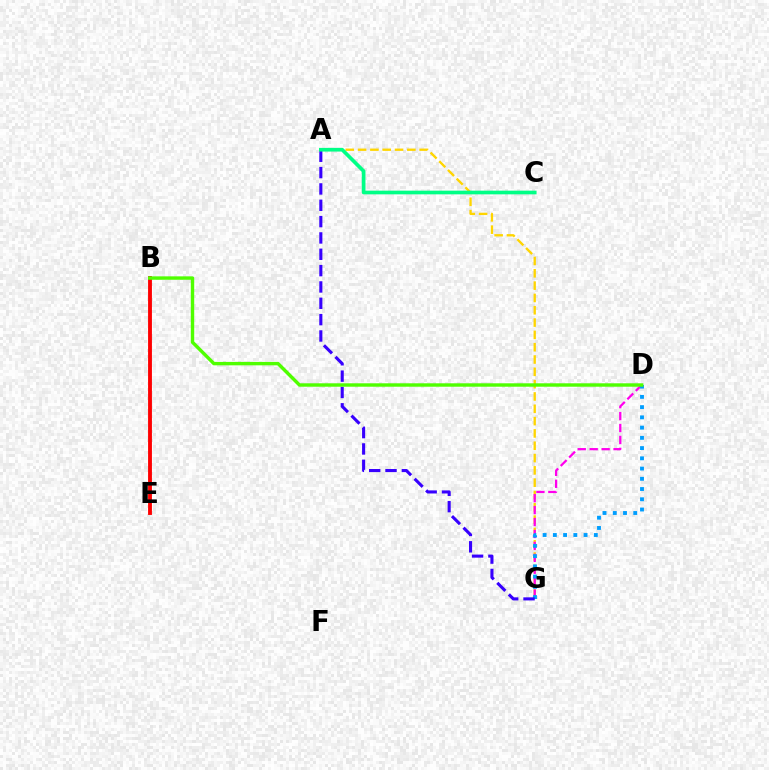{('A', 'G'): [{'color': '#ffd500', 'line_style': 'dashed', 'thickness': 1.67}, {'color': '#3700ff', 'line_style': 'dashed', 'thickness': 2.22}], ('D', 'G'): [{'color': '#ff00ed', 'line_style': 'dashed', 'thickness': 1.62}, {'color': '#009eff', 'line_style': 'dotted', 'thickness': 2.78}], ('B', 'E'): [{'color': '#ff0000', 'line_style': 'solid', 'thickness': 2.77}], ('B', 'D'): [{'color': '#4fff00', 'line_style': 'solid', 'thickness': 2.46}], ('A', 'C'): [{'color': '#00ff86', 'line_style': 'solid', 'thickness': 2.65}]}